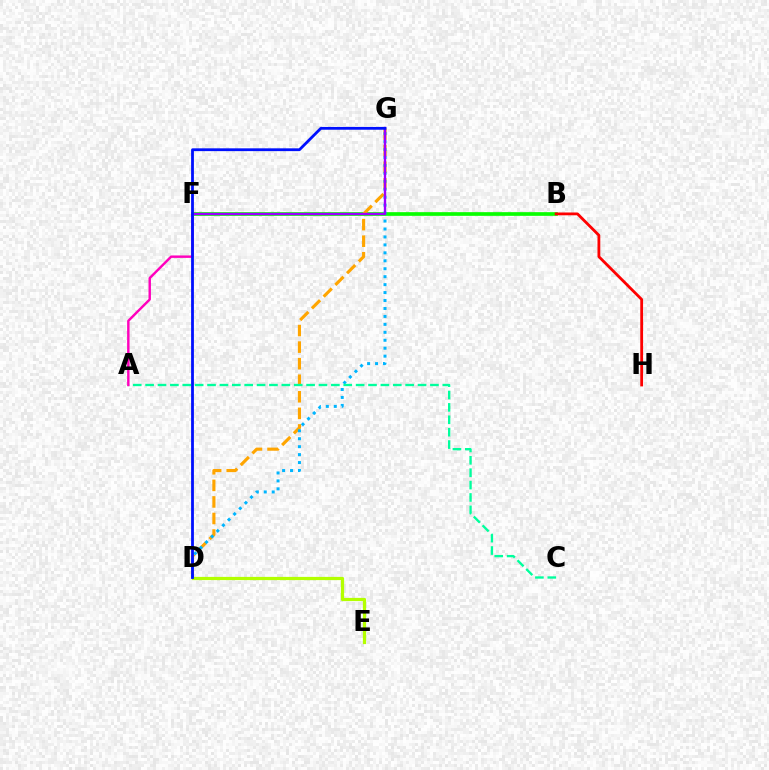{('B', 'F'): [{'color': '#08ff00', 'line_style': 'solid', 'thickness': 2.65}], ('D', 'G'): [{'color': '#ffa500', 'line_style': 'dashed', 'thickness': 2.25}, {'color': '#00b5ff', 'line_style': 'dotted', 'thickness': 2.16}, {'color': '#0010ff', 'line_style': 'solid', 'thickness': 2.01}], ('A', 'C'): [{'color': '#00ff9d', 'line_style': 'dashed', 'thickness': 1.68}], ('F', 'G'): [{'color': '#9b00ff', 'line_style': 'solid', 'thickness': 1.7}], ('A', 'F'): [{'color': '#ff00bd', 'line_style': 'solid', 'thickness': 1.75}], ('B', 'H'): [{'color': '#ff0000', 'line_style': 'solid', 'thickness': 2.01}], ('D', 'E'): [{'color': '#b3ff00', 'line_style': 'solid', 'thickness': 2.33}]}